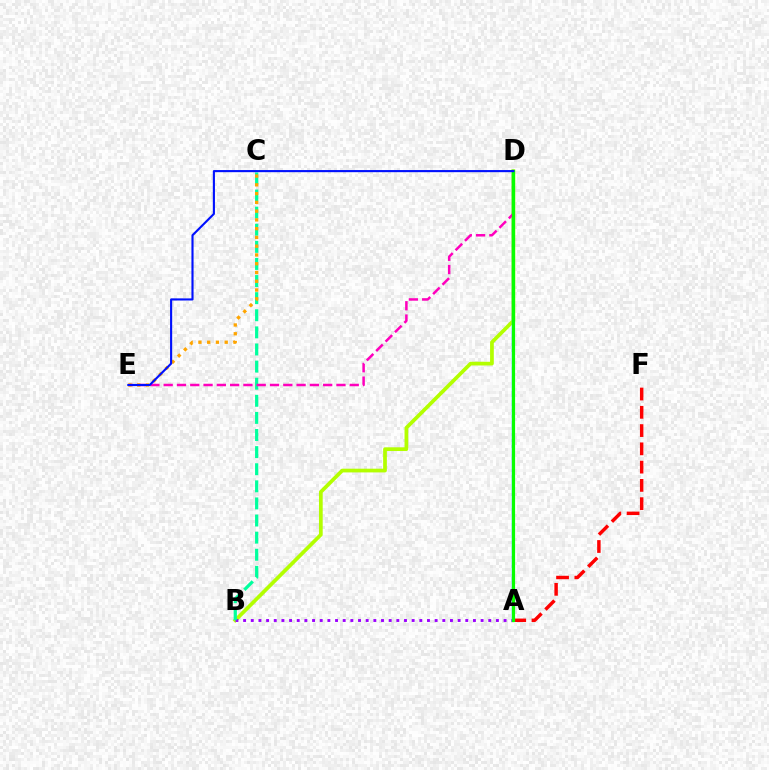{('B', 'D'): [{'color': '#b3ff00', 'line_style': 'solid', 'thickness': 2.68}], ('A', 'F'): [{'color': '#ff0000', 'line_style': 'dashed', 'thickness': 2.48}], ('A', 'B'): [{'color': '#9b00ff', 'line_style': 'dotted', 'thickness': 2.08}], ('A', 'D'): [{'color': '#00b5ff', 'line_style': 'solid', 'thickness': 1.73}, {'color': '#08ff00', 'line_style': 'solid', 'thickness': 2.29}], ('B', 'C'): [{'color': '#00ff9d', 'line_style': 'dashed', 'thickness': 2.32}], ('D', 'E'): [{'color': '#ff00bd', 'line_style': 'dashed', 'thickness': 1.81}, {'color': '#0010ff', 'line_style': 'solid', 'thickness': 1.53}], ('C', 'E'): [{'color': '#ffa500', 'line_style': 'dotted', 'thickness': 2.38}]}